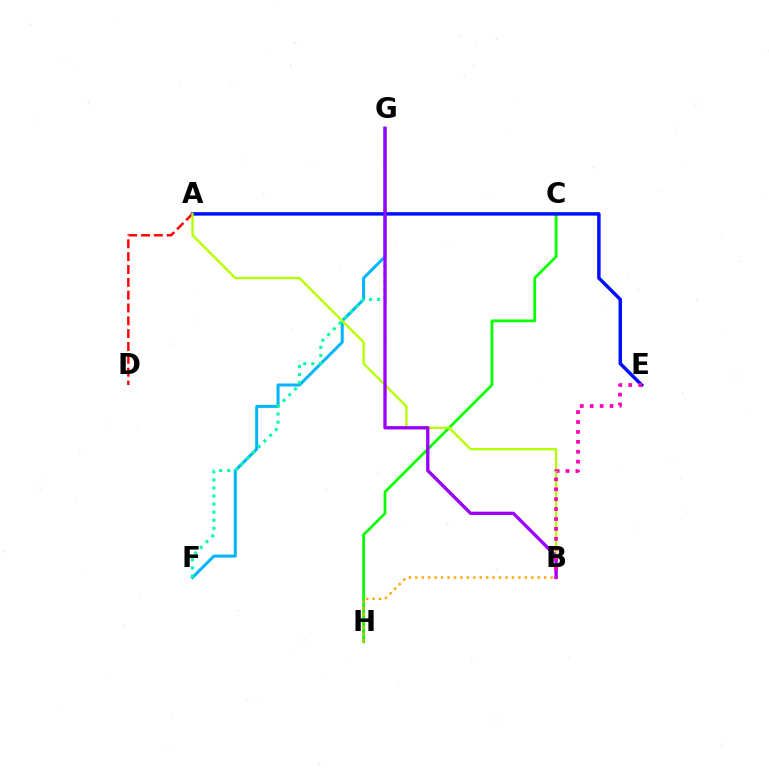{('F', 'G'): [{'color': '#00b5ff', 'line_style': 'solid', 'thickness': 2.16}, {'color': '#00ff9d', 'line_style': 'dotted', 'thickness': 2.19}], ('C', 'H'): [{'color': '#08ff00', 'line_style': 'solid', 'thickness': 1.98}], ('A', 'E'): [{'color': '#0010ff', 'line_style': 'solid', 'thickness': 2.5}], ('A', 'D'): [{'color': '#ff0000', 'line_style': 'dashed', 'thickness': 1.74}], ('A', 'B'): [{'color': '#b3ff00', 'line_style': 'solid', 'thickness': 1.69}], ('B', 'H'): [{'color': '#ffa500', 'line_style': 'dotted', 'thickness': 1.75}], ('B', 'G'): [{'color': '#9b00ff', 'line_style': 'solid', 'thickness': 2.4}], ('B', 'E'): [{'color': '#ff00bd', 'line_style': 'dotted', 'thickness': 2.69}]}